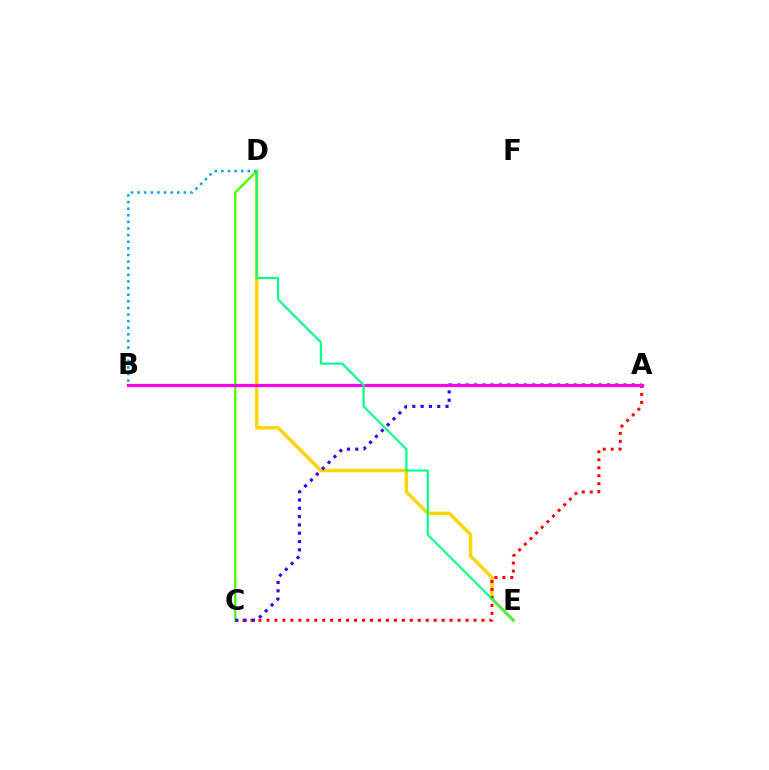{('D', 'E'): [{'color': '#ffd500', 'line_style': 'solid', 'thickness': 2.47}, {'color': '#00ff86', 'line_style': 'solid', 'thickness': 1.54}], ('A', 'C'): [{'color': '#ff0000', 'line_style': 'dotted', 'thickness': 2.16}, {'color': '#3700ff', 'line_style': 'dotted', 'thickness': 2.26}], ('C', 'D'): [{'color': '#4fff00', 'line_style': 'solid', 'thickness': 1.72}], ('A', 'B'): [{'color': '#ff00ed', 'line_style': 'solid', 'thickness': 2.33}], ('B', 'D'): [{'color': '#009eff', 'line_style': 'dotted', 'thickness': 1.8}]}